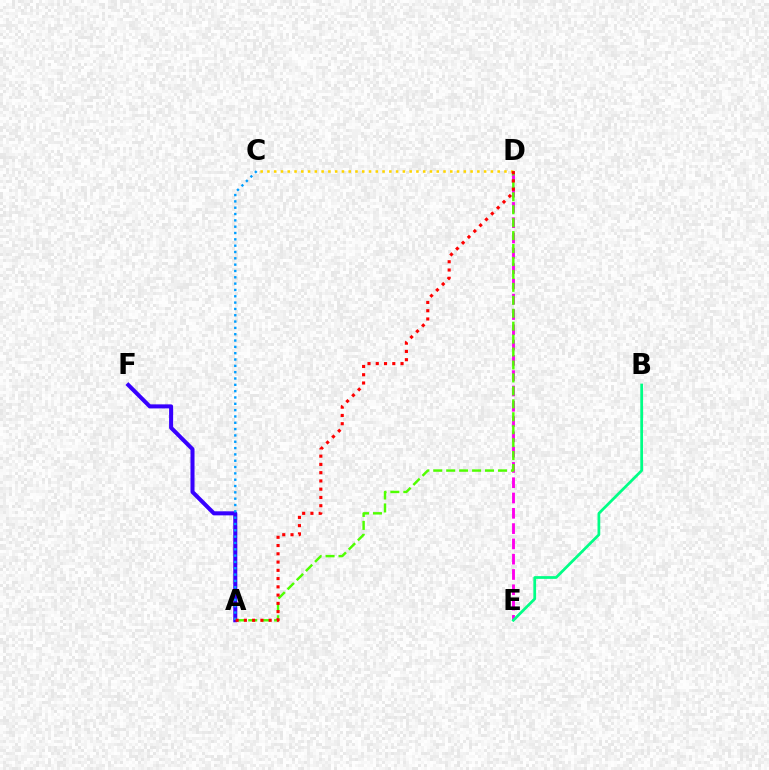{('C', 'D'): [{'color': '#ffd500', 'line_style': 'dotted', 'thickness': 1.84}], ('D', 'E'): [{'color': '#ff00ed', 'line_style': 'dashed', 'thickness': 2.08}], ('A', 'D'): [{'color': '#4fff00', 'line_style': 'dashed', 'thickness': 1.76}, {'color': '#ff0000', 'line_style': 'dotted', 'thickness': 2.24}], ('B', 'E'): [{'color': '#00ff86', 'line_style': 'solid', 'thickness': 1.97}], ('A', 'F'): [{'color': '#3700ff', 'line_style': 'solid', 'thickness': 2.91}], ('A', 'C'): [{'color': '#009eff', 'line_style': 'dotted', 'thickness': 1.72}]}